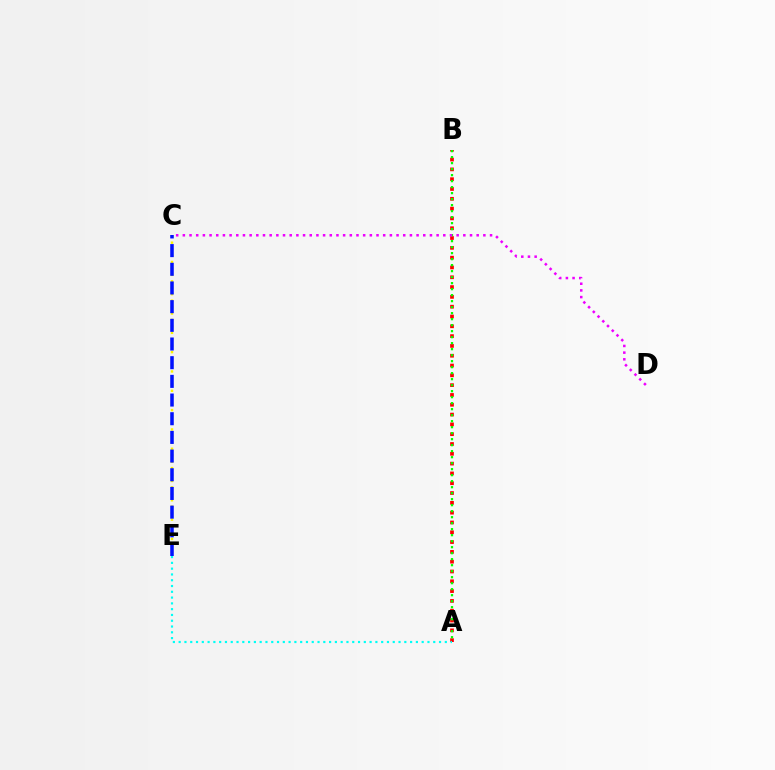{('A', 'B'): [{'color': '#ff0000', 'line_style': 'dotted', 'thickness': 2.66}, {'color': '#08ff00', 'line_style': 'dotted', 'thickness': 1.63}], ('C', 'E'): [{'color': '#fcf500', 'line_style': 'dotted', 'thickness': 1.75}, {'color': '#0010ff', 'line_style': 'dashed', 'thickness': 2.54}], ('A', 'E'): [{'color': '#00fff6', 'line_style': 'dotted', 'thickness': 1.57}], ('C', 'D'): [{'color': '#ee00ff', 'line_style': 'dotted', 'thickness': 1.81}]}